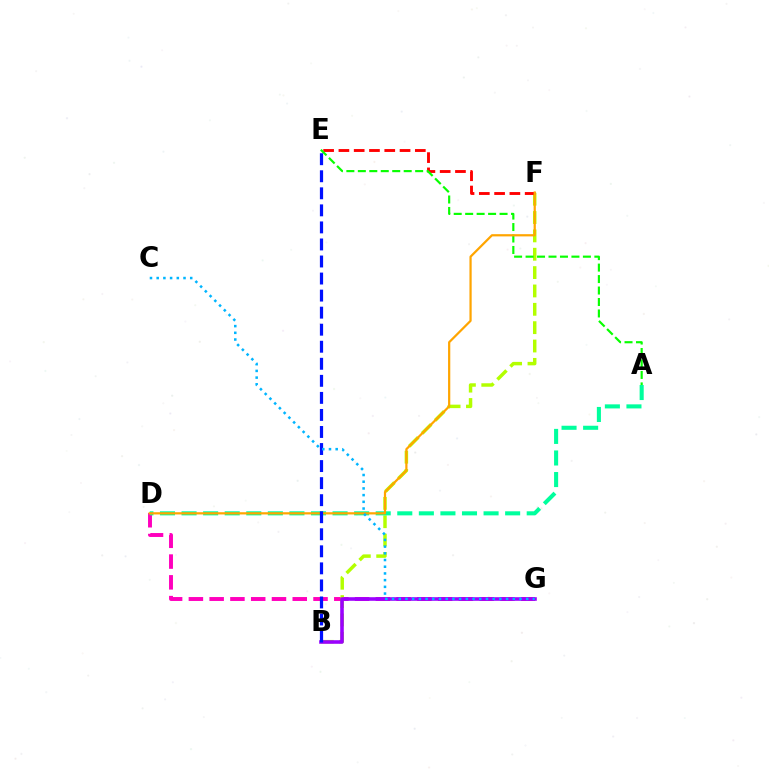{('D', 'G'): [{'color': '#ff00bd', 'line_style': 'dashed', 'thickness': 2.82}], ('B', 'F'): [{'color': '#b3ff00', 'line_style': 'dashed', 'thickness': 2.49}], ('E', 'F'): [{'color': '#ff0000', 'line_style': 'dashed', 'thickness': 2.08}], ('A', 'D'): [{'color': '#00ff9d', 'line_style': 'dashed', 'thickness': 2.93}], ('A', 'E'): [{'color': '#08ff00', 'line_style': 'dashed', 'thickness': 1.56}], ('B', 'G'): [{'color': '#9b00ff', 'line_style': 'solid', 'thickness': 2.58}], ('D', 'F'): [{'color': '#ffa500', 'line_style': 'solid', 'thickness': 1.6}], ('B', 'E'): [{'color': '#0010ff', 'line_style': 'dashed', 'thickness': 2.32}], ('C', 'G'): [{'color': '#00b5ff', 'line_style': 'dotted', 'thickness': 1.82}]}